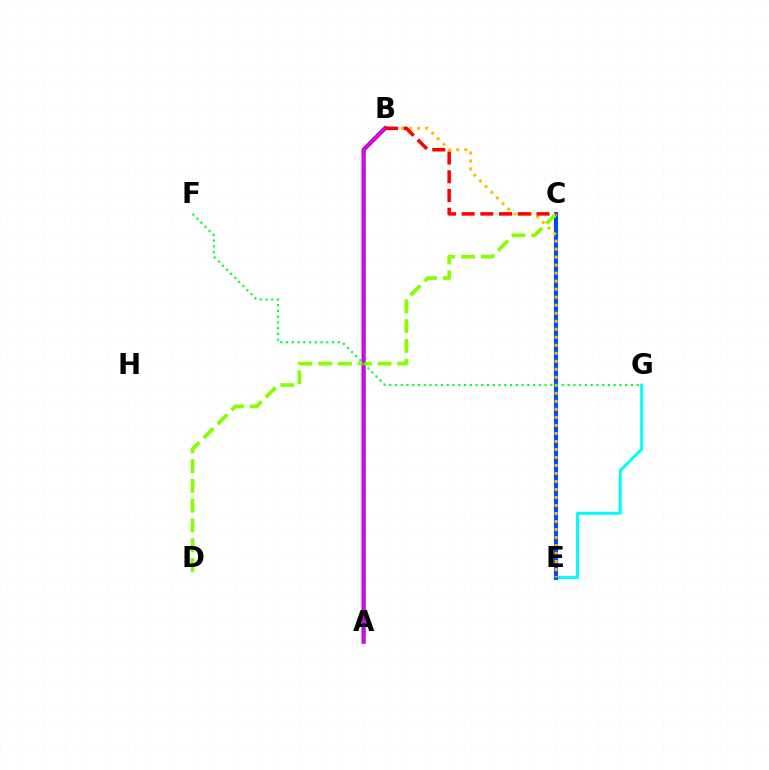{('E', 'G'): [{'color': '#00fff6', 'line_style': 'solid', 'thickness': 2.17}], ('A', 'B'): [{'color': '#7200ff', 'line_style': 'solid', 'thickness': 2.95}, {'color': '#ff00cf', 'line_style': 'solid', 'thickness': 1.67}], ('C', 'E'): [{'color': '#004bff', 'line_style': 'solid', 'thickness': 2.97}], ('B', 'E'): [{'color': '#ffbd00', 'line_style': 'dotted', 'thickness': 2.18}], ('C', 'D'): [{'color': '#84ff00', 'line_style': 'dashed', 'thickness': 2.69}], ('F', 'G'): [{'color': '#00ff39', 'line_style': 'dotted', 'thickness': 1.56}], ('B', 'C'): [{'color': '#ff0000', 'line_style': 'dashed', 'thickness': 2.54}]}